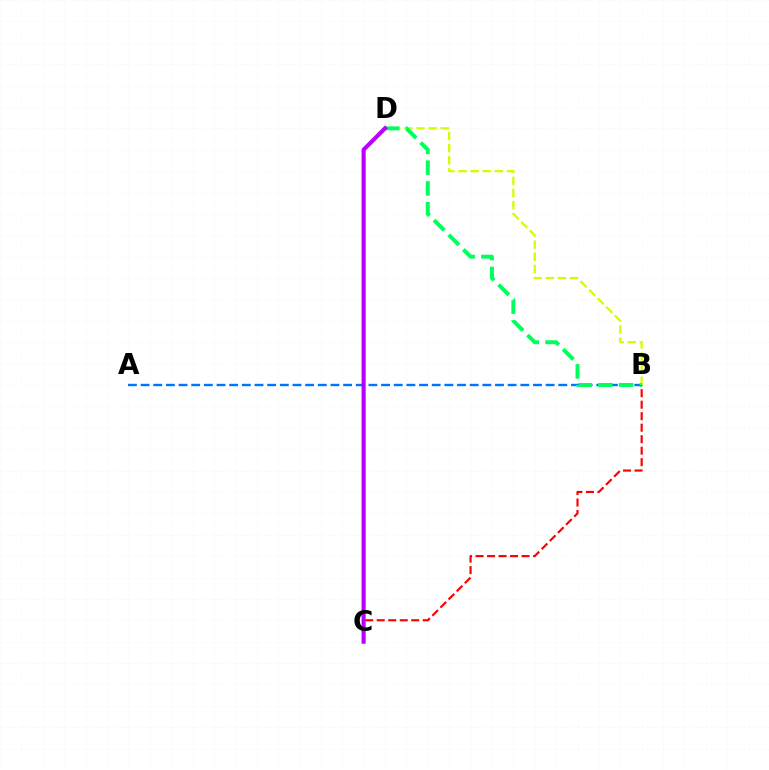{('A', 'B'): [{'color': '#0074ff', 'line_style': 'dashed', 'thickness': 1.72}], ('B', 'D'): [{'color': '#d1ff00', 'line_style': 'dashed', 'thickness': 1.65}, {'color': '#00ff5c', 'line_style': 'dashed', 'thickness': 2.82}], ('B', 'C'): [{'color': '#ff0000', 'line_style': 'dashed', 'thickness': 1.56}], ('C', 'D'): [{'color': '#b900ff', 'line_style': 'solid', 'thickness': 2.96}]}